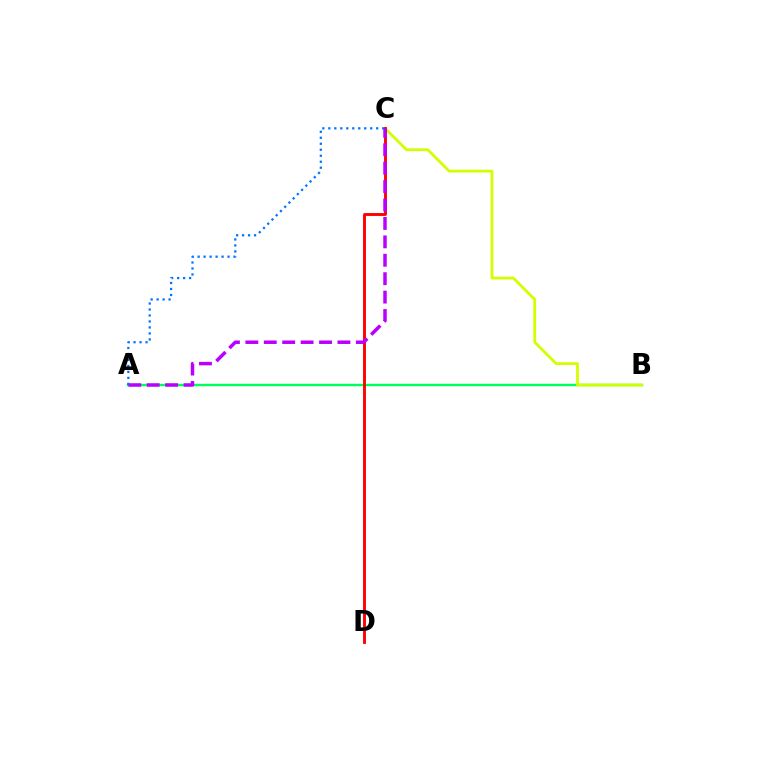{('A', 'B'): [{'color': '#00ff5c', 'line_style': 'solid', 'thickness': 1.73}], ('B', 'C'): [{'color': '#d1ff00', 'line_style': 'solid', 'thickness': 2.0}], ('C', 'D'): [{'color': '#ff0000', 'line_style': 'solid', 'thickness': 2.07}], ('A', 'C'): [{'color': '#b900ff', 'line_style': 'dashed', 'thickness': 2.5}, {'color': '#0074ff', 'line_style': 'dotted', 'thickness': 1.63}]}